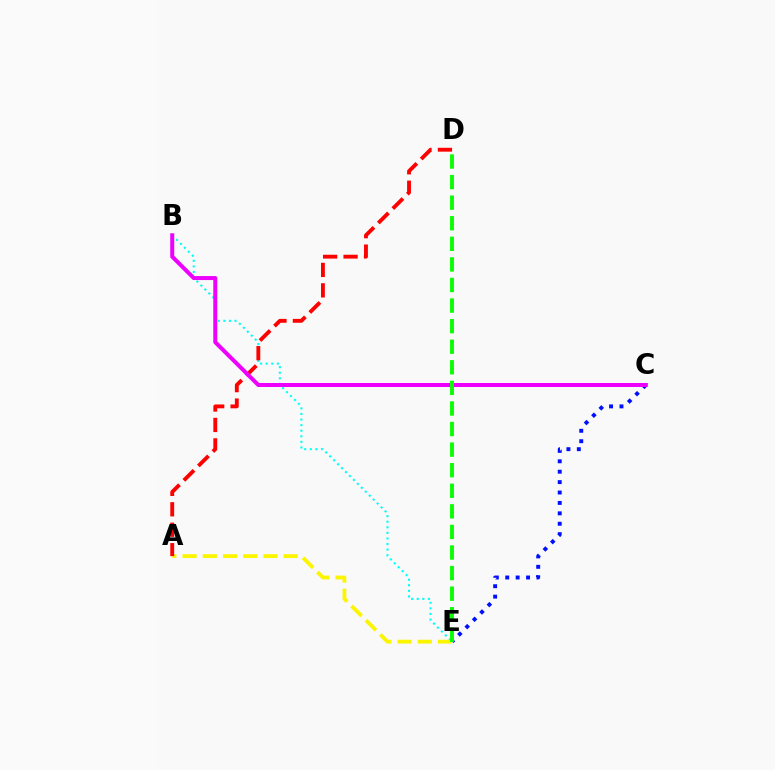{('B', 'E'): [{'color': '#00fff6', 'line_style': 'dotted', 'thickness': 1.52}], ('A', 'E'): [{'color': '#fcf500', 'line_style': 'dashed', 'thickness': 2.75}], ('C', 'E'): [{'color': '#0010ff', 'line_style': 'dotted', 'thickness': 2.83}], ('A', 'D'): [{'color': '#ff0000', 'line_style': 'dashed', 'thickness': 2.78}], ('B', 'C'): [{'color': '#ee00ff', 'line_style': 'solid', 'thickness': 2.88}], ('D', 'E'): [{'color': '#08ff00', 'line_style': 'dashed', 'thickness': 2.8}]}